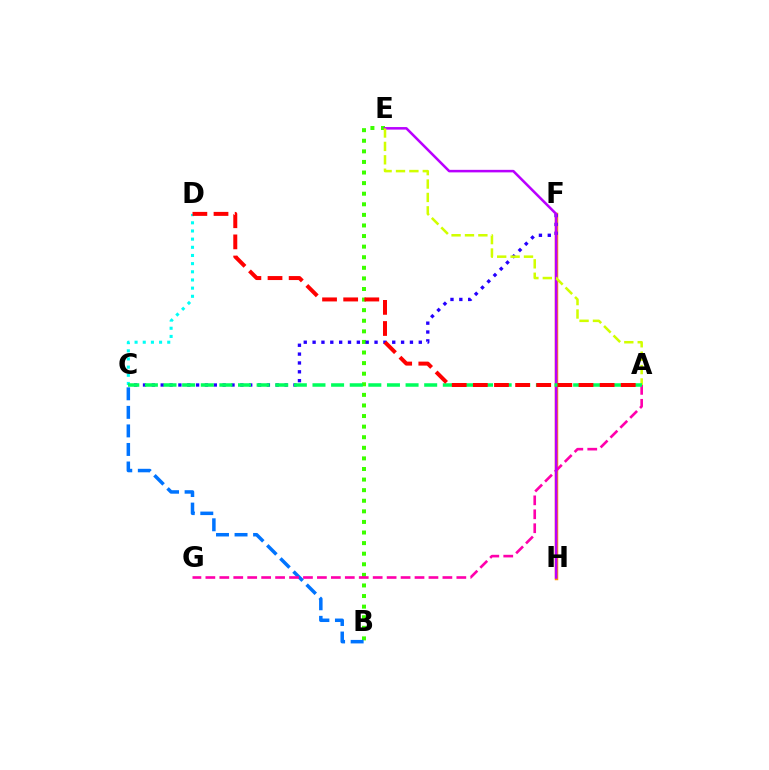{('B', 'E'): [{'color': '#3dff00', 'line_style': 'dotted', 'thickness': 2.88}], ('C', 'D'): [{'color': '#00fff6', 'line_style': 'dotted', 'thickness': 2.22}], ('F', 'H'): [{'color': '#ff9400', 'line_style': 'solid', 'thickness': 2.51}], ('B', 'C'): [{'color': '#0074ff', 'line_style': 'dashed', 'thickness': 2.52}], ('C', 'F'): [{'color': '#2500ff', 'line_style': 'dotted', 'thickness': 2.4}], ('A', 'G'): [{'color': '#ff00ac', 'line_style': 'dashed', 'thickness': 1.89}], ('E', 'H'): [{'color': '#b900ff', 'line_style': 'solid', 'thickness': 1.82}], ('A', 'E'): [{'color': '#d1ff00', 'line_style': 'dashed', 'thickness': 1.82}], ('A', 'C'): [{'color': '#00ff5c', 'line_style': 'dashed', 'thickness': 2.53}], ('A', 'D'): [{'color': '#ff0000', 'line_style': 'dashed', 'thickness': 2.87}]}